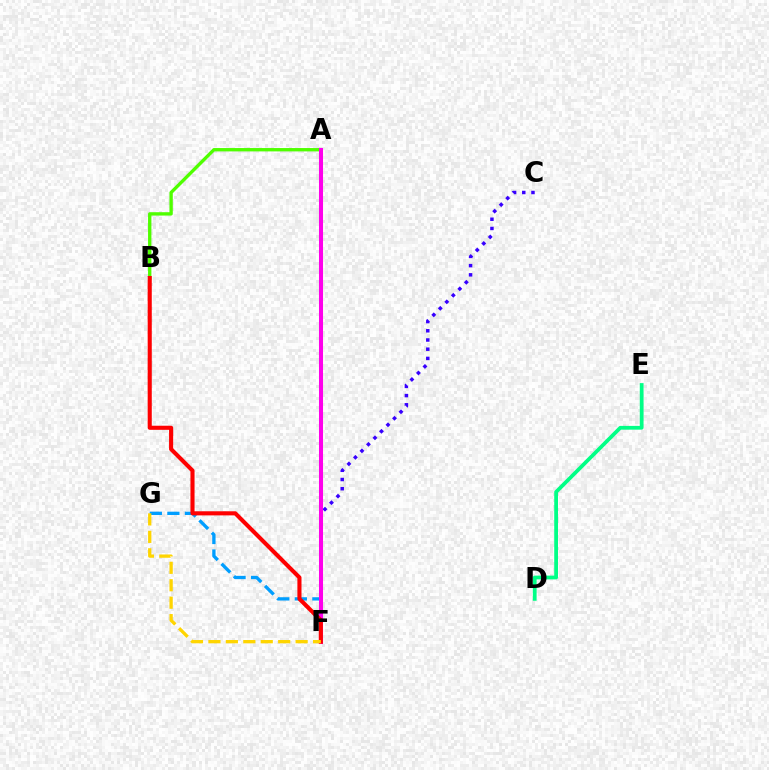{('C', 'F'): [{'color': '#3700ff', 'line_style': 'dotted', 'thickness': 2.5}], ('A', 'B'): [{'color': '#4fff00', 'line_style': 'solid', 'thickness': 2.41}], ('F', 'G'): [{'color': '#009eff', 'line_style': 'dashed', 'thickness': 2.38}, {'color': '#ffd500', 'line_style': 'dashed', 'thickness': 2.37}], ('A', 'F'): [{'color': '#ff00ed', 'line_style': 'solid', 'thickness': 2.91}], ('D', 'E'): [{'color': '#00ff86', 'line_style': 'solid', 'thickness': 2.71}], ('B', 'F'): [{'color': '#ff0000', 'line_style': 'solid', 'thickness': 2.95}]}